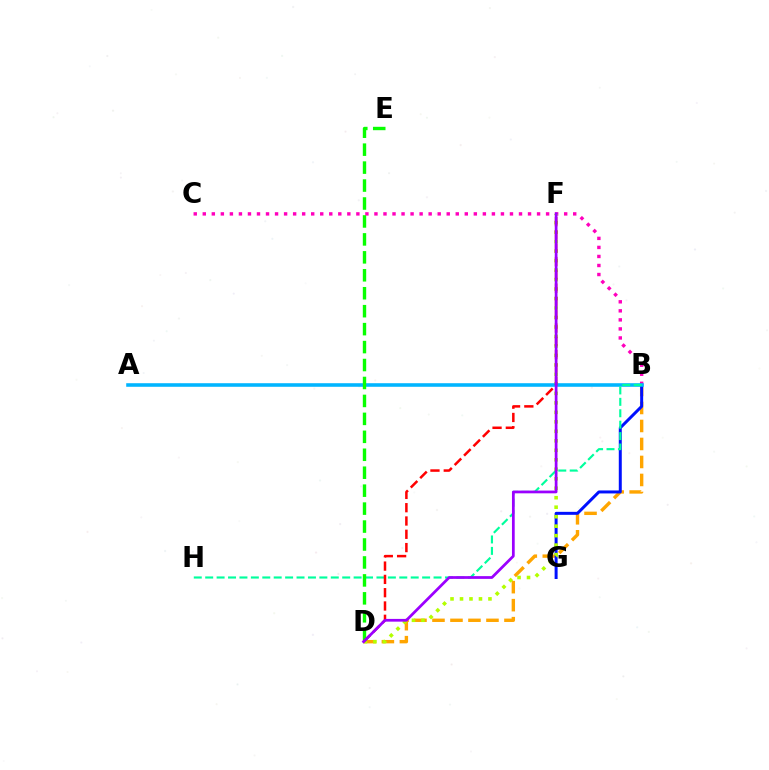{('B', 'D'): [{'color': '#ffa500', 'line_style': 'dashed', 'thickness': 2.44}], ('B', 'G'): [{'color': '#0010ff', 'line_style': 'solid', 'thickness': 2.15}], ('B', 'C'): [{'color': '#ff00bd', 'line_style': 'dotted', 'thickness': 2.45}], ('D', 'F'): [{'color': '#b3ff00', 'line_style': 'dotted', 'thickness': 2.58}, {'color': '#ff0000', 'line_style': 'dashed', 'thickness': 1.81}, {'color': '#9b00ff', 'line_style': 'solid', 'thickness': 1.98}], ('A', 'B'): [{'color': '#00b5ff', 'line_style': 'solid', 'thickness': 2.57}], ('B', 'H'): [{'color': '#00ff9d', 'line_style': 'dashed', 'thickness': 1.55}], ('D', 'E'): [{'color': '#08ff00', 'line_style': 'dashed', 'thickness': 2.44}]}